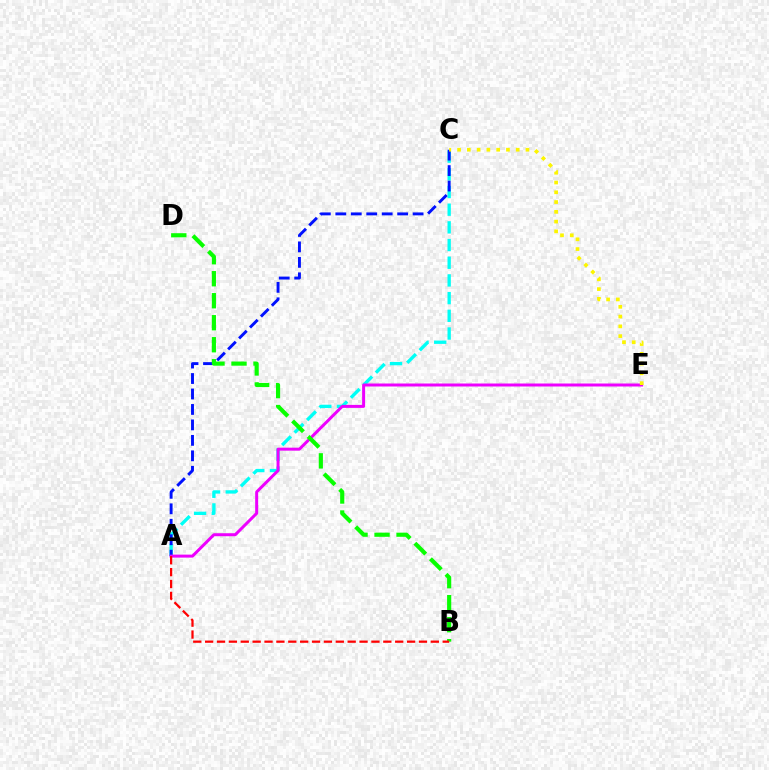{('A', 'C'): [{'color': '#00fff6', 'line_style': 'dashed', 'thickness': 2.4}, {'color': '#0010ff', 'line_style': 'dashed', 'thickness': 2.1}], ('A', 'E'): [{'color': '#ee00ff', 'line_style': 'solid', 'thickness': 2.15}], ('B', 'D'): [{'color': '#08ff00', 'line_style': 'dashed', 'thickness': 2.99}], ('A', 'B'): [{'color': '#ff0000', 'line_style': 'dashed', 'thickness': 1.61}], ('C', 'E'): [{'color': '#fcf500', 'line_style': 'dotted', 'thickness': 2.66}]}